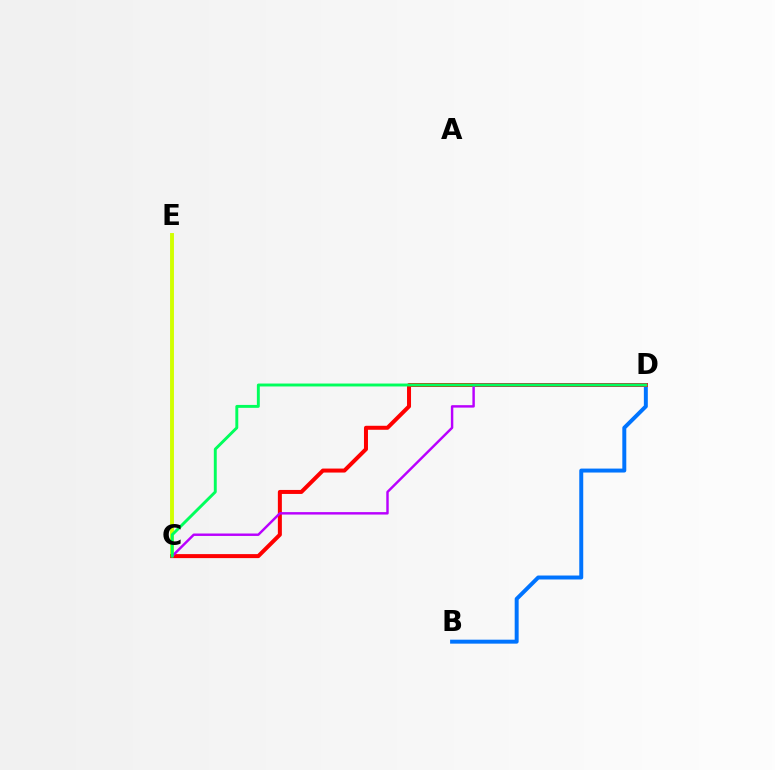{('C', 'E'): [{'color': '#d1ff00', 'line_style': 'solid', 'thickness': 2.81}], ('B', 'D'): [{'color': '#0074ff', 'line_style': 'solid', 'thickness': 2.85}], ('C', 'D'): [{'color': '#ff0000', 'line_style': 'solid', 'thickness': 2.88}, {'color': '#b900ff', 'line_style': 'solid', 'thickness': 1.76}, {'color': '#00ff5c', 'line_style': 'solid', 'thickness': 2.1}]}